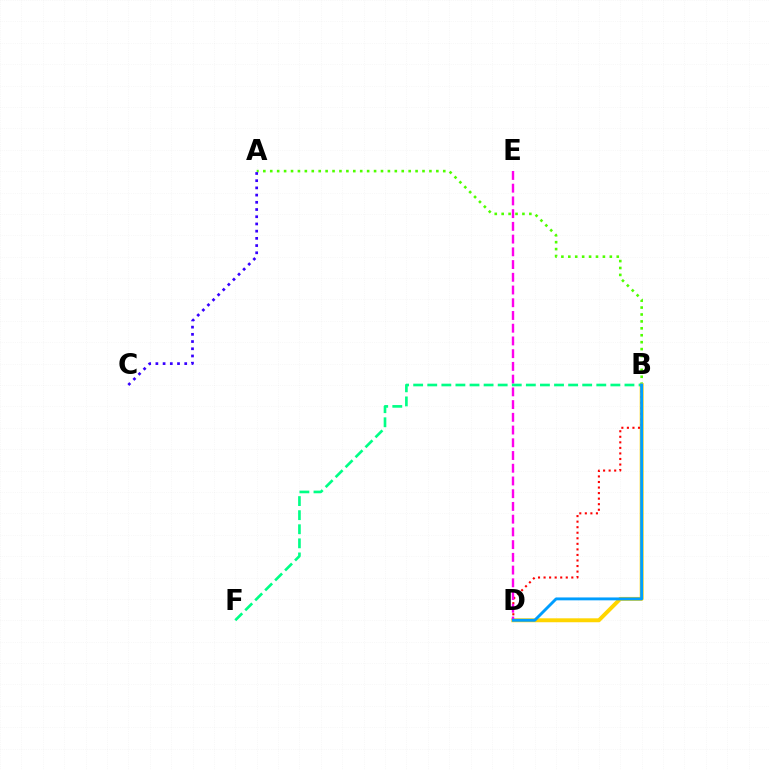{('A', 'B'): [{'color': '#4fff00', 'line_style': 'dotted', 'thickness': 1.88}], ('B', 'D'): [{'color': '#ffd500', 'line_style': 'solid', 'thickness': 2.83}, {'color': '#ff0000', 'line_style': 'dotted', 'thickness': 1.51}, {'color': '#009eff', 'line_style': 'solid', 'thickness': 2.08}], ('D', 'E'): [{'color': '#ff00ed', 'line_style': 'dashed', 'thickness': 1.73}], ('A', 'C'): [{'color': '#3700ff', 'line_style': 'dotted', 'thickness': 1.96}], ('B', 'F'): [{'color': '#00ff86', 'line_style': 'dashed', 'thickness': 1.91}]}